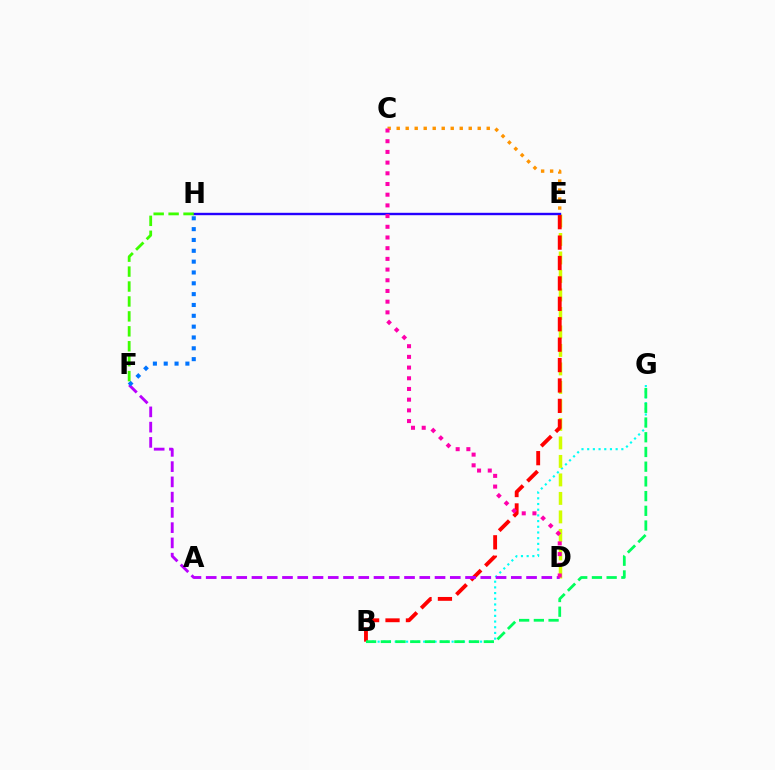{('B', 'G'): [{'color': '#00fff6', 'line_style': 'dotted', 'thickness': 1.55}, {'color': '#00ff5c', 'line_style': 'dashed', 'thickness': 2.0}], ('D', 'E'): [{'color': '#d1ff00', 'line_style': 'dashed', 'thickness': 2.51}], ('E', 'H'): [{'color': '#2500ff', 'line_style': 'solid', 'thickness': 1.73}], ('C', 'E'): [{'color': '#ff9400', 'line_style': 'dotted', 'thickness': 2.45}], ('B', 'E'): [{'color': '#ff0000', 'line_style': 'dashed', 'thickness': 2.77}], ('D', 'F'): [{'color': '#b900ff', 'line_style': 'dashed', 'thickness': 2.07}], ('F', 'H'): [{'color': '#0074ff', 'line_style': 'dotted', 'thickness': 2.94}, {'color': '#3dff00', 'line_style': 'dashed', 'thickness': 2.03}], ('C', 'D'): [{'color': '#ff00ac', 'line_style': 'dotted', 'thickness': 2.91}]}